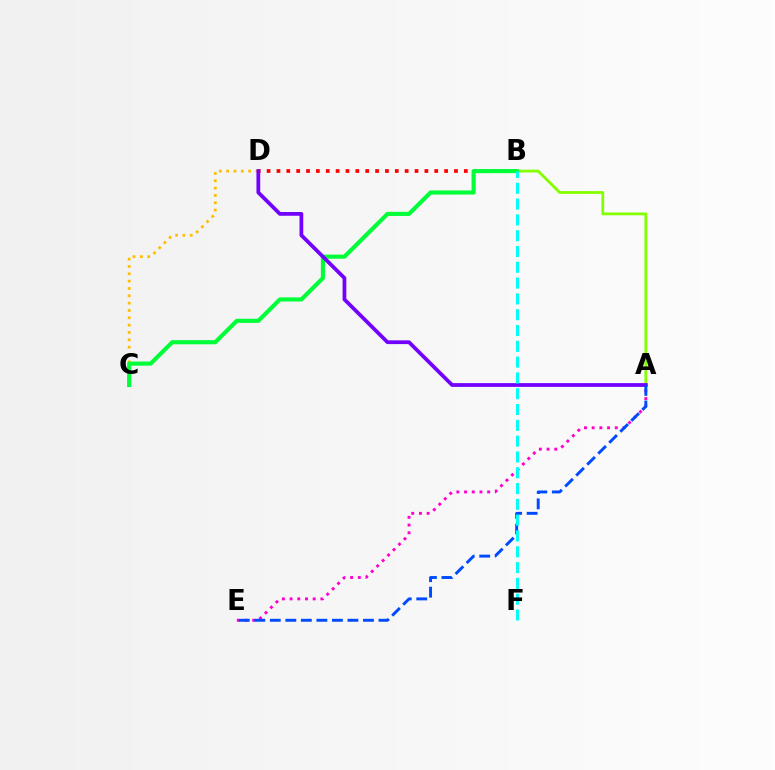{('B', 'D'): [{'color': '#ff0000', 'line_style': 'dotted', 'thickness': 2.68}], ('A', 'B'): [{'color': '#84ff00', 'line_style': 'solid', 'thickness': 2.02}], ('A', 'E'): [{'color': '#ff00cf', 'line_style': 'dotted', 'thickness': 2.09}, {'color': '#004bff', 'line_style': 'dashed', 'thickness': 2.11}], ('C', 'D'): [{'color': '#ffbd00', 'line_style': 'dotted', 'thickness': 1.99}], ('B', 'C'): [{'color': '#00ff39', 'line_style': 'solid', 'thickness': 2.97}], ('A', 'D'): [{'color': '#7200ff', 'line_style': 'solid', 'thickness': 2.7}], ('B', 'F'): [{'color': '#00fff6', 'line_style': 'dashed', 'thickness': 2.15}]}